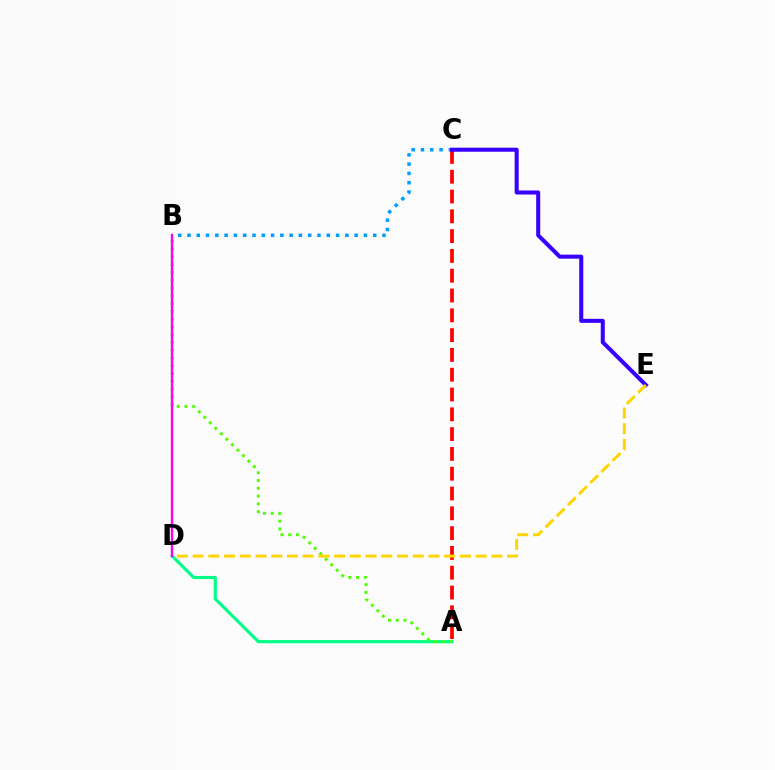{('A', 'D'): [{'color': '#00ff86', 'line_style': 'solid', 'thickness': 2.25}], ('B', 'C'): [{'color': '#009eff', 'line_style': 'dotted', 'thickness': 2.52}], ('A', 'C'): [{'color': '#ff0000', 'line_style': 'dashed', 'thickness': 2.69}], ('C', 'E'): [{'color': '#3700ff', 'line_style': 'solid', 'thickness': 2.91}], ('A', 'B'): [{'color': '#4fff00', 'line_style': 'dotted', 'thickness': 2.11}], ('D', 'E'): [{'color': '#ffd500', 'line_style': 'dashed', 'thickness': 2.14}], ('B', 'D'): [{'color': '#ff00ed', 'line_style': 'solid', 'thickness': 1.71}]}